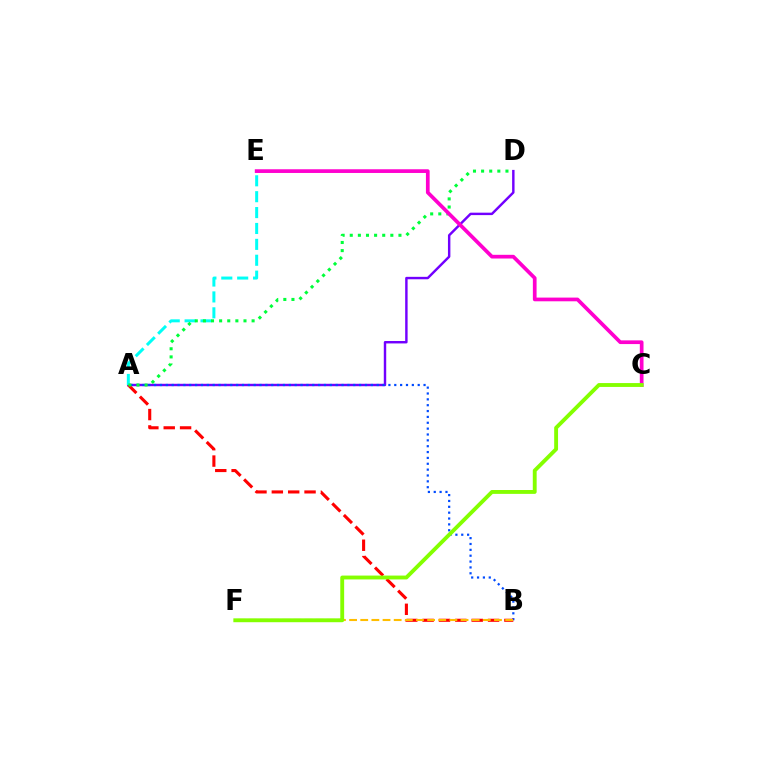{('A', 'D'): [{'color': '#7200ff', 'line_style': 'solid', 'thickness': 1.75}, {'color': '#00ff39', 'line_style': 'dotted', 'thickness': 2.21}], ('A', 'B'): [{'color': '#004bff', 'line_style': 'dotted', 'thickness': 1.59}, {'color': '#ff0000', 'line_style': 'dashed', 'thickness': 2.22}], ('A', 'E'): [{'color': '#00fff6', 'line_style': 'dashed', 'thickness': 2.16}], ('B', 'F'): [{'color': '#ffbd00', 'line_style': 'dashed', 'thickness': 1.51}], ('C', 'E'): [{'color': '#ff00cf', 'line_style': 'solid', 'thickness': 2.67}], ('C', 'F'): [{'color': '#84ff00', 'line_style': 'solid', 'thickness': 2.78}]}